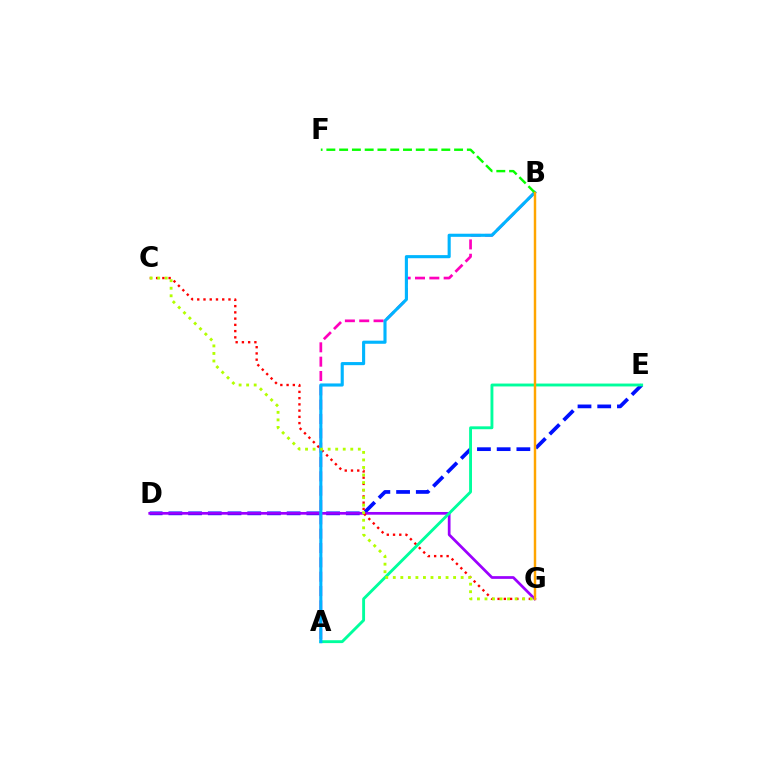{('D', 'E'): [{'color': '#0010ff', 'line_style': 'dashed', 'thickness': 2.68}], ('D', 'G'): [{'color': '#9b00ff', 'line_style': 'solid', 'thickness': 1.96}], ('A', 'B'): [{'color': '#ff00bd', 'line_style': 'dashed', 'thickness': 1.95}, {'color': '#00b5ff', 'line_style': 'solid', 'thickness': 2.24}], ('C', 'G'): [{'color': '#ff0000', 'line_style': 'dotted', 'thickness': 1.7}, {'color': '#b3ff00', 'line_style': 'dotted', 'thickness': 2.05}], ('A', 'E'): [{'color': '#00ff9d', 'line_style': 'solid', 'thickness': 2.07}], ('B', 'F'): [{'color': '#08ff00', 'line_style': 'dashed', 'thickness': 1.74}], ('B', 'G'): [{'color': '#ffa500', 'line_style': 'solid', 'thickness': 1.77}]}